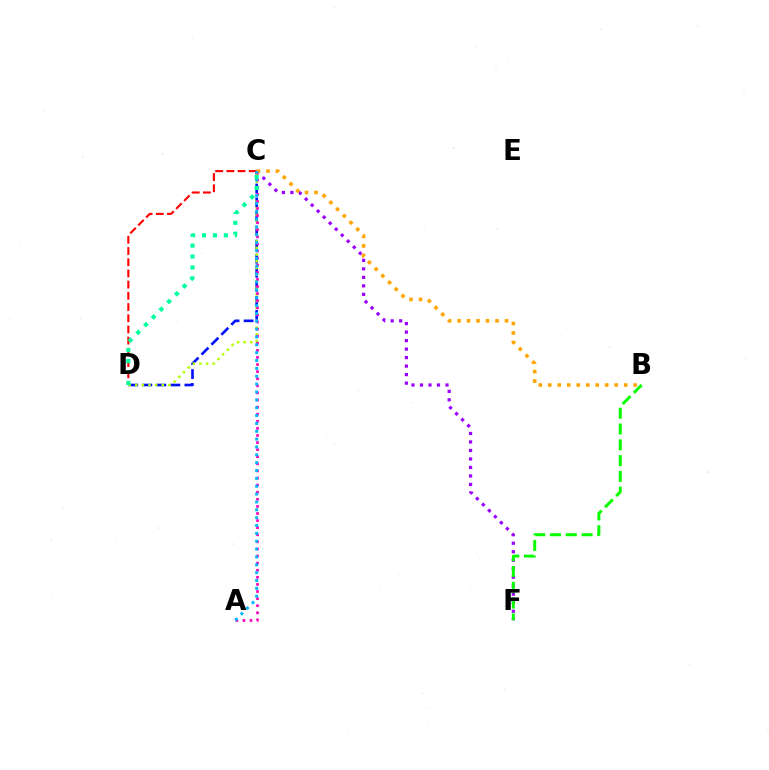{('C', 'F'): [{'color': '#9b00ff', 'line_style': 'dotted', 'thickness': 2.31}], ('C', 'D'): [{'color': '#0010ff', 'line_style': 'dashed', 'thickness': 1.91}, {'color': '#b3ff00', 'line_style': 'dotted', 'thickness': 1.8}, {'color': '#ff0000', 'line_style': 'dashed', 'thickness': 1.52}, {'color': '#00ff9d', 'line_style': 'dotted', 'thickness': 2.97}], ('A', 'C'): [{'color': '#ff00bd', 'line_style': 'dotted', 'thickness': 1.93}, {'color': '#00b5ff', 'line_style': 'dotted', 'thickness': 2.13}], ('B', 'C'): [{'color': '#ffa500', 'line_style': 'dotted', 'thickness': 2.58}], ('B', 'F'): [{'color': '#08ff00', 'line_style': 'dashed', 'thickness': 2.15}]}